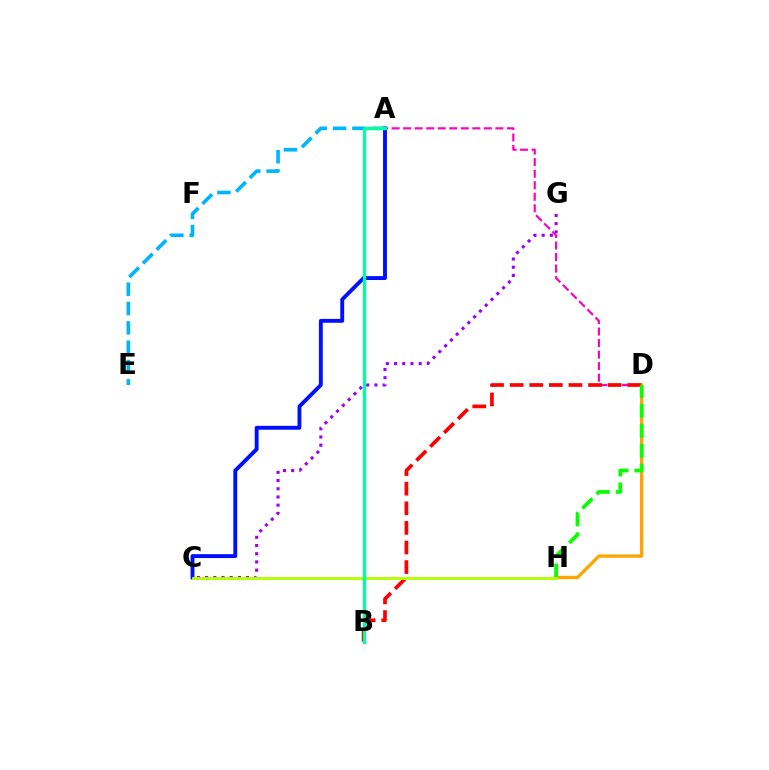{('C', 'G'): [{'color': '#9b00ff', 'line_style': 'dotted', 'thickness': 2.23}], ('A', 'D'): [{'color': '#ff00bd', 'line_style': 'dashed', 'thickness': 1.57}], ('D', 'H'): [{'color': '#ffa500', 'line_style': 'solid', 'thickness': 2.4}, {'color': '#08ff00', 'line_style': 'dashed', 'thickness': 2.72}], ('B', 'D'): [{'color': '#ff0000', 'line_style': 'dashed', 'thickness': 2.66}], ('A', 'C'): [{'color': '#0010ff', 'line_style': 'solid', 'thickness': 2.8}], ('C', 'H'): [{'color': '#b3ff00', 'line_style': 'solid', 'thickness': 2.08}], ('A', 'E'): [{'color': '#00b5ff', 'line_style': 'dashed', 'thickness': 2.63}], ('A', 'B'): [{'color': '#00ff9d', 'line_style': 'solid', 'thickness': 2.36}]}